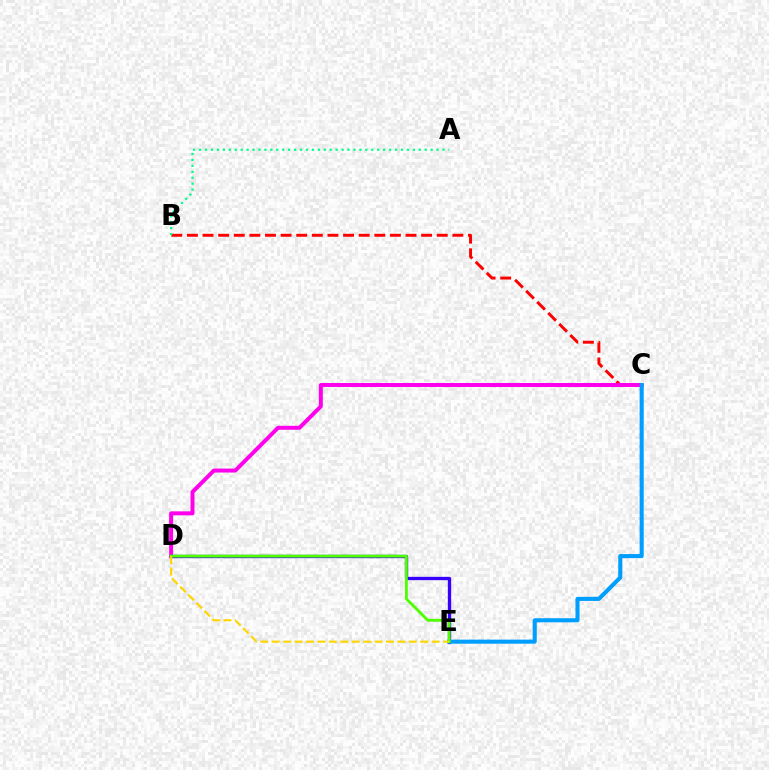{('B', 'C'): [{'color': '#ff0000', 'line_style': 'dashed', 'thickness': 2.12}], ('C', 'D'): [{'color': '#ff00ed', 'line_style': 'solid', 'thickness': 2.86}], ('D', 'E'): [{'color': '#3700ff', 'line_style': 'solid', 'thickness': 2.38}, {'color': '#4fff00', 'line_style': 'solid', 'thickness': 2.05}, {'color': '#ffd500', 'line_style': 'dashed', 'thickness': 1.55}], ('C', 'E'): [{'color': '#009eff', 'line_style': 'solid', 'thickness': 2.94}], ('A', 'B'): [{'color': '#00ff86', 'line_style': 'dotted', 'thickness': 1.61}]}